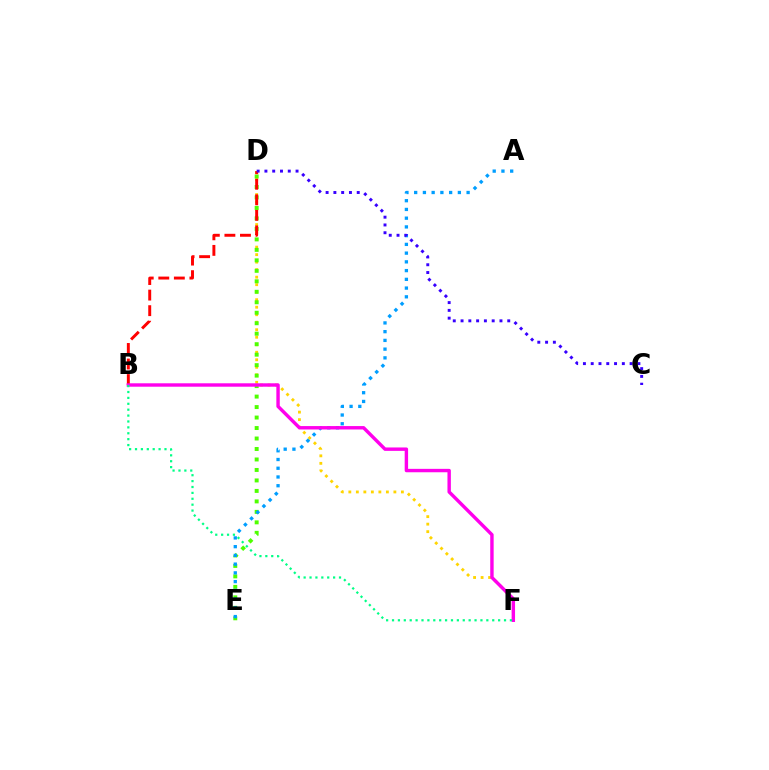{('D', 'F'): [{'color': '#ffd500', 'line_style': 'dotted', 'thickness': 2.04}], ('D', 'E'): [{'color': '#4fff00', 'line_style': 'dotted', 'thickness': 2.85}], ('B', 'D'): [{'color': '#ff0000', 'line_style': 'dashed', 'thickness': 2.11}], ('A', 'E'): [{'color': '#009eff', 'line_style': 'dotted', 'thickness': 2.37}], ('B', 'F'): [{'color': '#ff00ed', 'line_style': 'solid', 'thickness': 2.46}, {'color': '#00ff86', 'line_style': 'dotted', 'thickness': 1.6}], ('C', 'D'): [{'color': '#3700ff', 'line_style': 'dotted', 'thickness': 2.11}]}